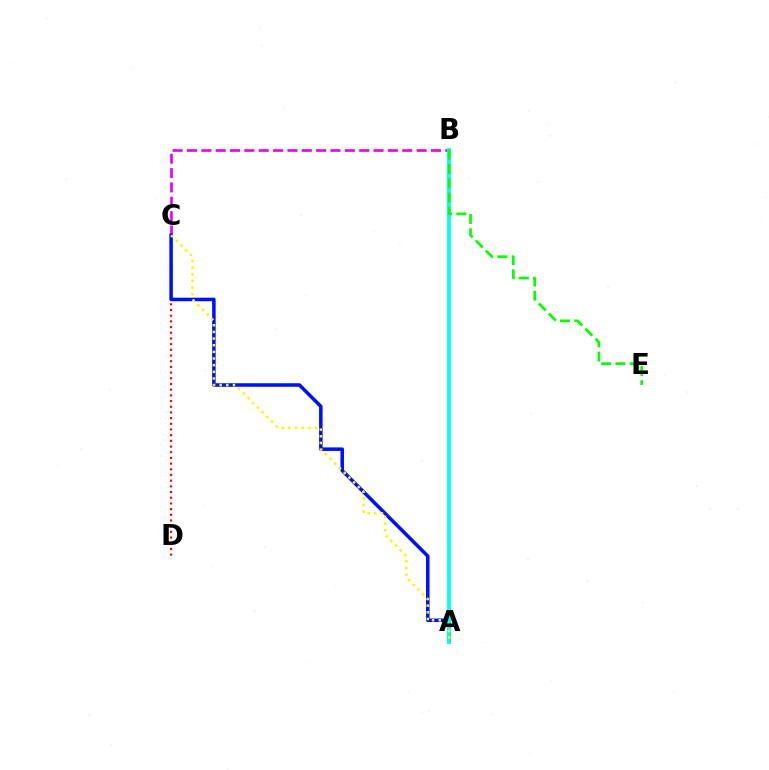{('B', 'C'): [{'color': '#ee00ff', 'line_style': 'dashed', 'thickness': 1.95}], ('C', 'D'): [{'color': '#ff0000', 'line_style': 'dotted', 'thickness': 1.55}], ('A', 'C'): [{'color': '#0010ff', 'line_style': 'solid', 'thickness': 2.54}, {'color': '#fcf500', 'line_style': 'dotted', 'thickness': 1.81}], ('A', 'B'): [{'color': '#00fff6', 'line_style': 'solid', 'thickness': 2.73}], ('B', 'E'): [{'color': '#08ff00', 'line_style': 'dashed', 'thickness': 1.94}]}